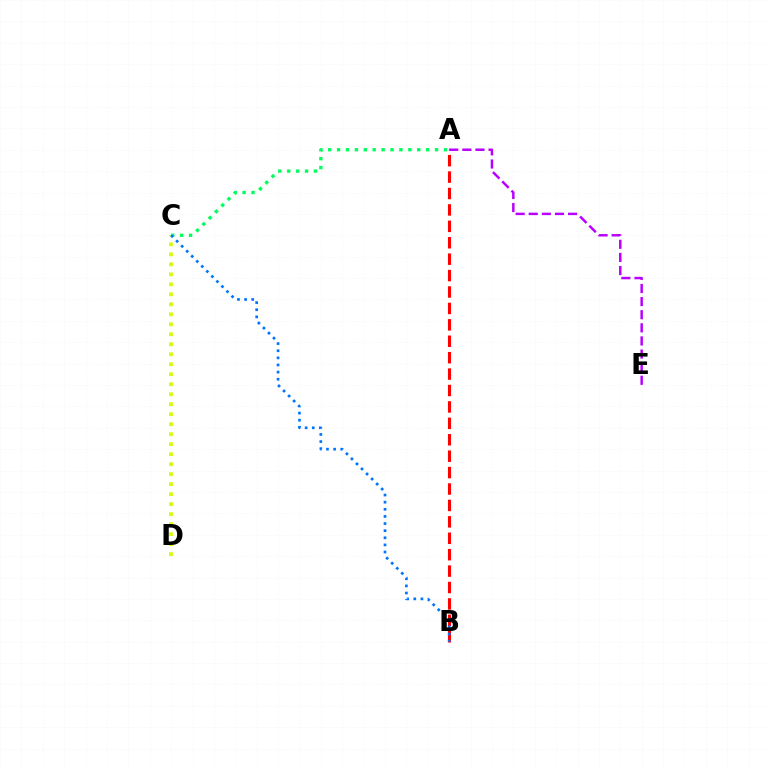{('A', 'E'): [{'color': '#b900ff', 'line_style': 'dashed', 'thickness': 1.78}], ('A', 'B'): [{'color': '#ff0000', 'line_style': 'dashed', 'thickness': 2.23}], ('C', 'D'): [{'color': '#d1ff00', 'line_style': 'dotted', 'thickness': 2.71}], ('A', 'C'): [{'color': '#00ff5c', 'line_style': 'dotted', 'thickness': 2.42}], ('B', 'C'): [{'color': '#0074ff', 'line_style': 'dotted', 'thickness': 1.94}]}